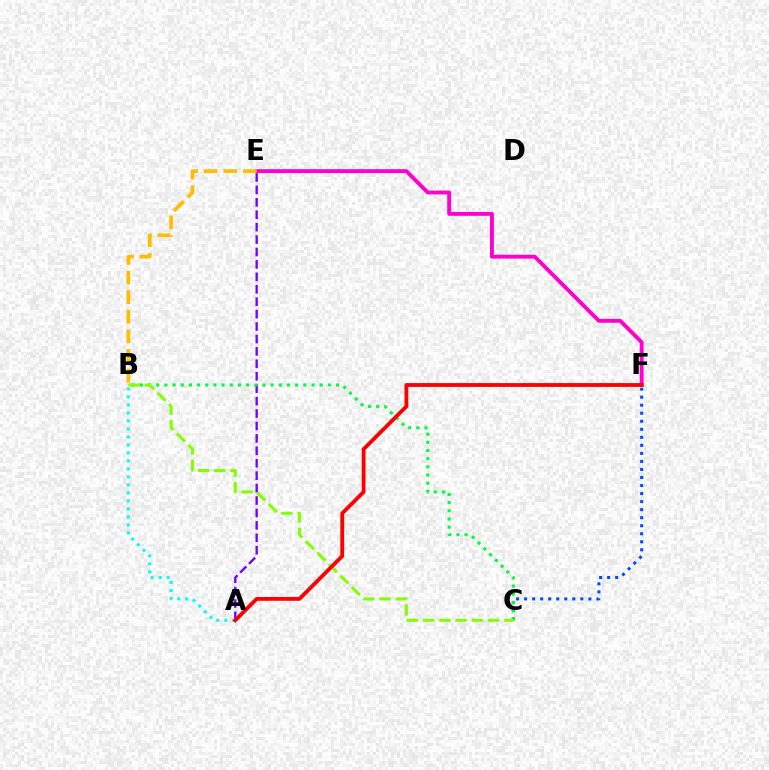{('C', 'F'): [{'color': '#004bff', 'line_style': 'dotted', 'thickness': 2.18}], ('A', 'E'): [{'color': '#7200ff', 'line_style': 'dashed', 'thickness': 1.69}], ('A', 'B'): [{'color': '#00fff6', 'line_style': 'dotted', 'thickness': 2.17}], ('B', 'C'): [{'color': '#00ff39', 'line_style': 'dotted', 'thickness': 2.22}, {'color': '#84ff00', 'line_style': 'dashed', 'thickness': 2.21}], ('E', 'F'): [{'color': '#ff00cf', 'line_style': 'solid', 'thickness': 2.79}], ('B', 'E'): [{'color': '#ffbd00', 'line_style': 'dashed', 'thickness': 2.66}], ('A', 'F'): [{'color': '#ff0000', 'line_style': 'solid', 'thickness': 2.75}]}